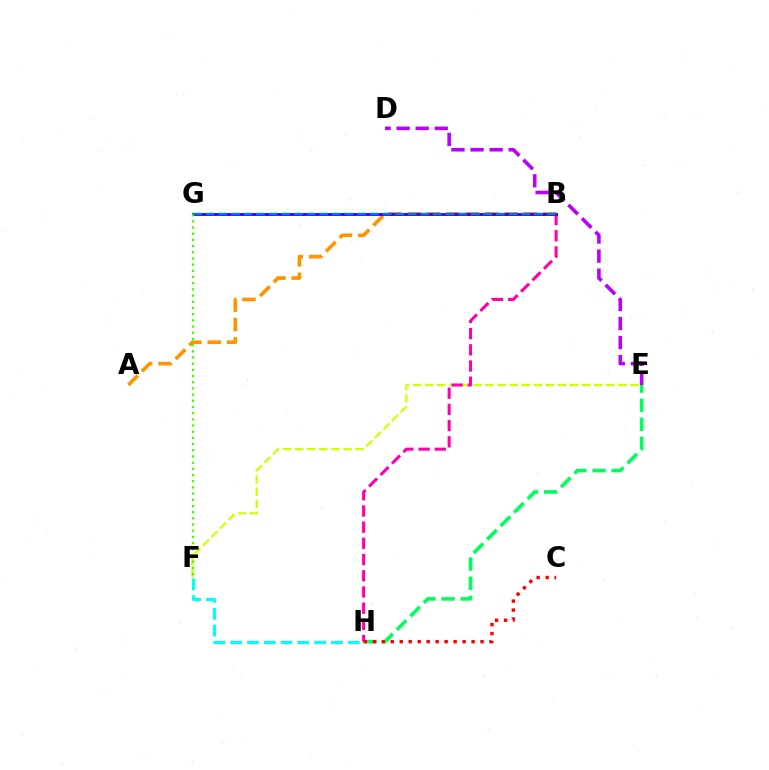{('E', 'F'): [{'color': '#d1ff00', 'line_style': 'dashed', 'thickness': 1.64}], ('E', 'H'): [{'color': '#00ff5c', 'line_style': 'dashed', 'thickness': 2.59}], ('B', 'H'): [{'color': '#ff00ac', 'line_style': 'dashed', 'thickness': 2.2}], ('A', 'B'): [{'color': '#ff9400', 'line_style': 'dashed', 'thickness': 2.63}], ('B', 'G'): [{'color': '#2500ff', 'line_style': 'solid', 'thickness': 2.02}, {'color': '#0074ff', 'line_style': 'dashed', 'thickness': 1.72}], ('F', 'G'): [{'color': '#3dff00', 'line_style': 'dotted', 'thickness': 1.68}], ('D', 'E'): [{'color': '#b900ff', 'line_style': 'dashed', 'thickness': 2.59}], ('F', 'H'): [{'color': '#00fff6', 'line_style': 'dashed', 'thickness': 2.28}], ('C', 'H'): [{'color': '#ff0000', 'line_style': 'dotted', 'thickness': 2.44}]}